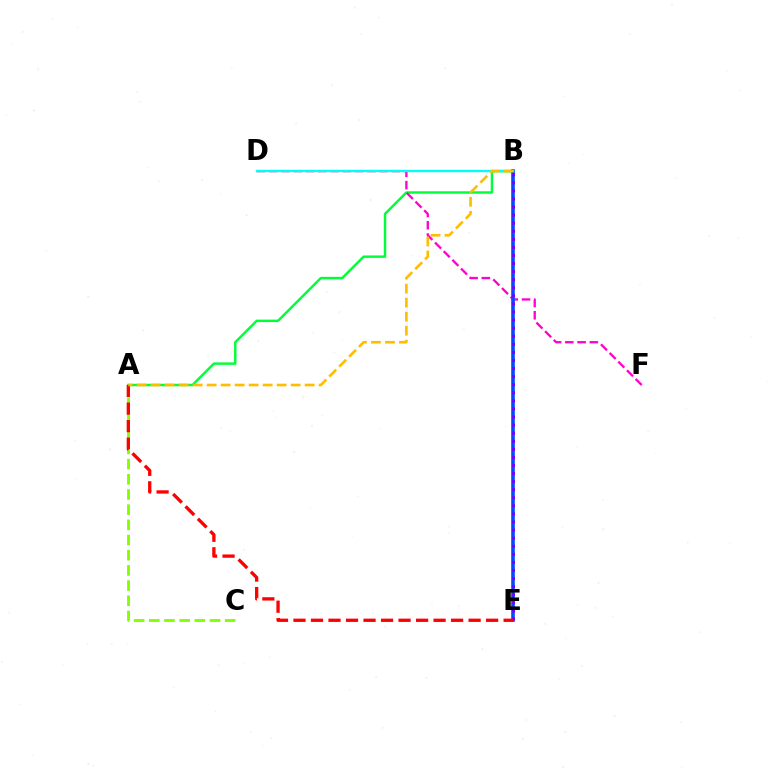{('A', 'B'): [{'color': '#00ff39', 'line_style': 'solid', 'thickness': 1.76}, {'color': '#ffbd00', 'line_style': 'dashed', 'thickness': 1.9}], ('D', 'F'): [{'color': '#ff00cf', 'line_style': 'dashed', 'thickness': 1.66}], ('A', 'C'): [{'color': '#84ff00', 'line_style': 'dashed', 'thickness': 2.06}], ('B', 'E'): [{'color': '#004bff', 'line_style': 'solid', 'thickness': 2.59}, {'color': '#7200ff', 'line_style': 'dotted', 'thickness': 2.19}], ('B', 'D'): [{'color': '#00fff6', 'line_style': 'solid', 'thickness': 1.7}], ('A', 'E'): [{'color': '#ff0000', 'line_style': 'dashed', 'thickness': 2.38}]}